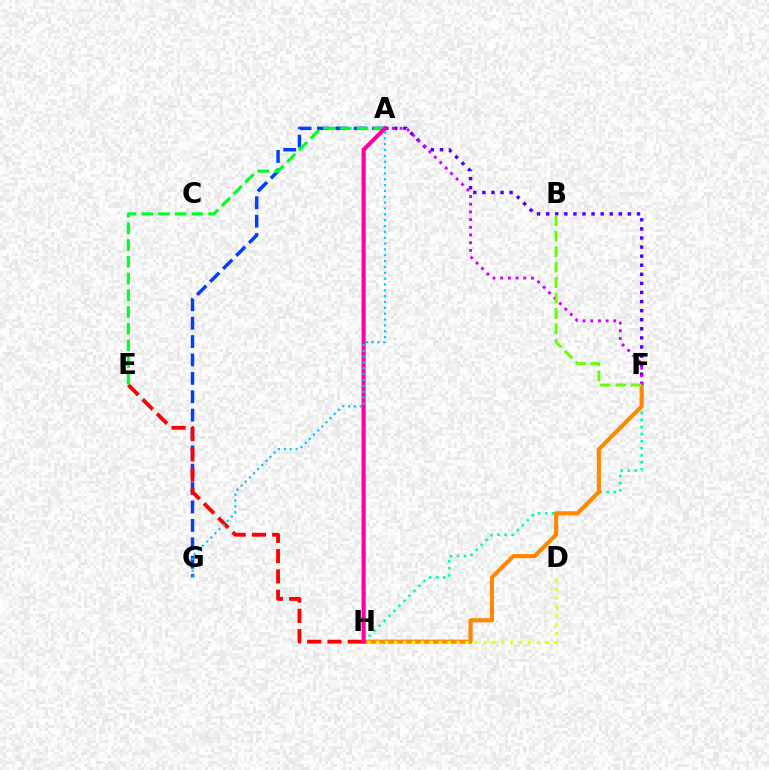{('A', 'G'): [{'color': '#003fff', 'line_style': 'dashed', 'thickness': 2.5}, {'color': '#00c7ff', 'line_style': 'dotted', 'thickness': 1.59}], ('F', 'H'): [{'color': '#00ffaf', 'line_style': 'dotted', 'thickness': 1.92}, {'color': '#ff8800', 'line_style': 'solid', 'thickness': 2.96}], ('E', 'H'): [{'color': '#ff0000', 'line_style': 'dashed', 'thickness': 2.76}], ('A', 'F'): [{'color': '#4f00ff', 'line_style': 'dotted', 'thickness': 2.47}, {'color': '#d600ff', 'line_style': 'dotted', 'thickness': 2.09}], ('A', 'E'): [{'color': '#00ff27', 'line_style': 'dashed', 'thickness': 2.27}], ('A', 'H'): [{'color': '#ff00a0', 'line_style': 'solid', 'thickness': 2.96}], ('D', 'H'): [{'color': '#eeff00', 'line_style': 'dotted', 'thickness': 2.43}], ('B', 'F'): [{'color': '#66ff00', 'line_style': 'dashed', 'thickness': 2.1}]}